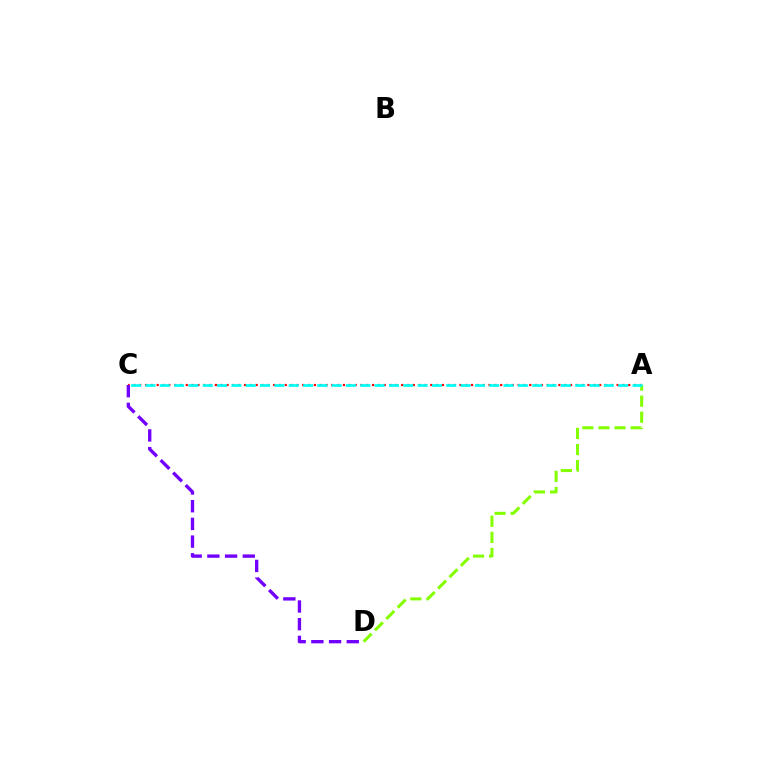{('A', 'C'): [{'color': '#ff0000', 'line_style': 'dotted', 'thickness': 1.58}, {'color': '#00fff6', 'line_style': 'dashed', 'thickness': 1.95}], ('C', 'D'): [{'color': '#7200ff', 'line_style': 'dashed', 'thickness': 2.4}], ('A', 'D'): [{'color': '#84ff00', 'line_style': 'dashed', 'thickness': 2.18}]}